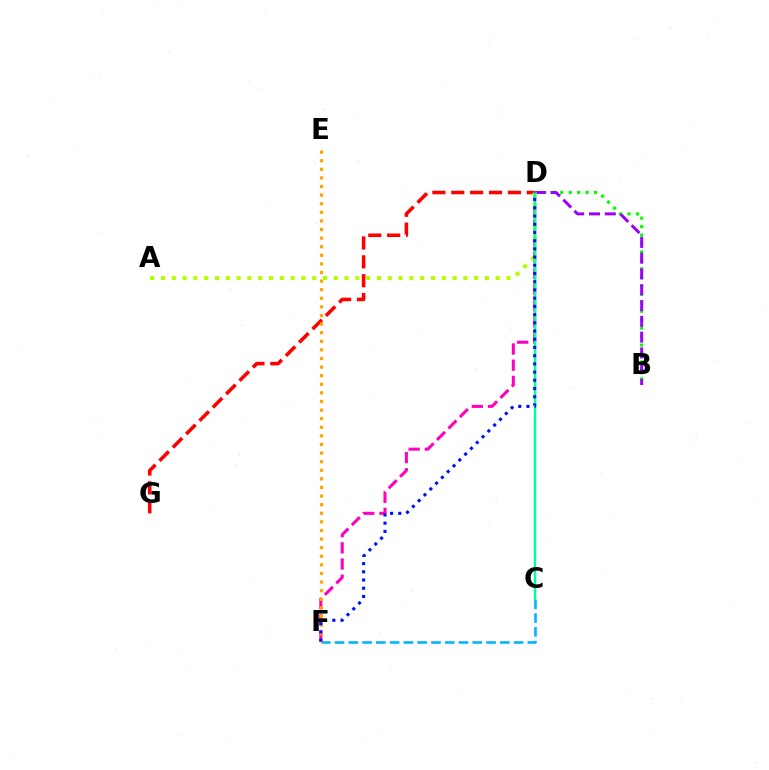{('B', 'D'): [{'color': '#08ff00', 'line_style': 'dotted', 'thickness': 2.3}, {'color': '#9b00ff', 'line_style': 'dashed', 'thickness': 2.14}], ('C', 'F'): [{'color': '#00b5ff', 'line_style': 'dashed', 'thickness': 1.87}], ('D', 'F'): [{'color': '#ff00bd', 'line_style': 'dashed', 'thickness': 2.2}, {'color': '#0010ff', 'line_style': 'dotted', 'thickness': 2.23}], ('D', 'G'): [{'color': '#ff0000', 'line_style': 'dashed', 'thickness': 2.56}], ('A', 'D'): [{'color': '#b3ff00', 'line_style': 'dotted', 'thickness': 2.93}], ('E', 'F'): [{'color': '#ffa500', 'line_style': 'dotted', 'thickness': 2.34}], ('C', 'D'): [{'color': '#00ff9d', 'line_style': 'solid', 'thickness': 1.75}]}